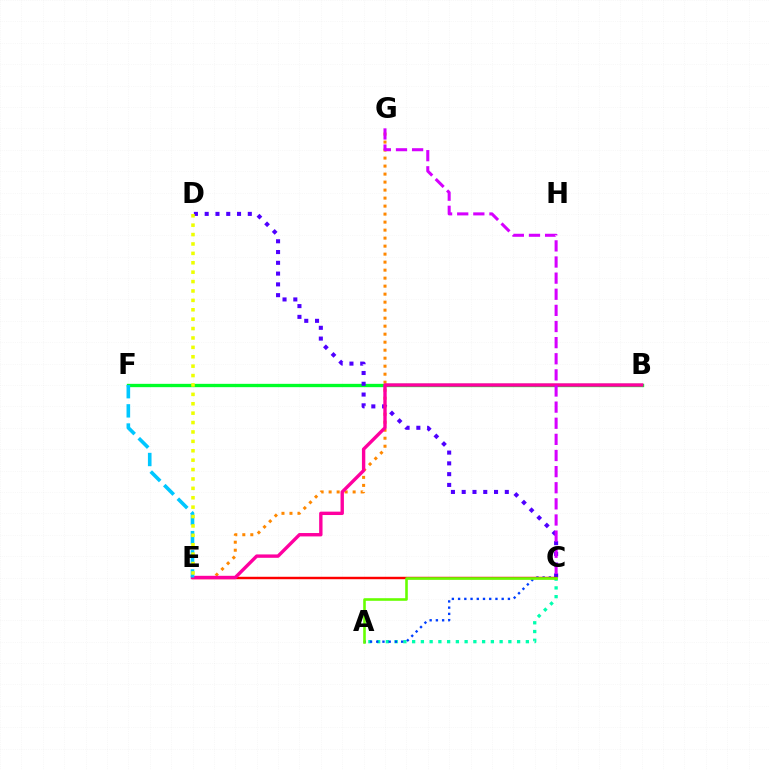{('A', 'C'): [{'color': '#00ffaf', 'line_style': 'dotted', 'thickness': 2.38}, {'color': '#003fff', 'line_style': 'dotted', 'thickness': 1.69}, {'color': '#66ff00', 'line_style': 'solid', 'thickness': 1.87}], ('B', 'F'): [{'color': '#00ff27', 'line_style': 'solid', 'thickness': 2.4}], ('E', 'G'): [{'color': '#ff8800', 'line_style': 'dotted', 'thickness': 2.17}], ('C', 'D'): [{'color': '#4f00ff', 'line_style': 'dotted', 'thickness': 2.93}], ('C', 'E'): [{'color': '#ff0000', 'line_style': 'solid', 'thickness': 1.75}], ('B', 'E'): [{'color': '#ff00a0', 'line_style': 'solid', 'thickness': 2.43}], ('C', 'G'): [{'color': '#d600ff', 'line_style': 'dashed', 'thickness': 2.19}], ('E', 'F'): [{'color': '#00c7ff', 'line_style': 'dashed', 'thickness': 2.6}], ('D', 'E'): [{'color': '#eeff00', 'line_style': 'dotted', 'thickness': 2.55}]}